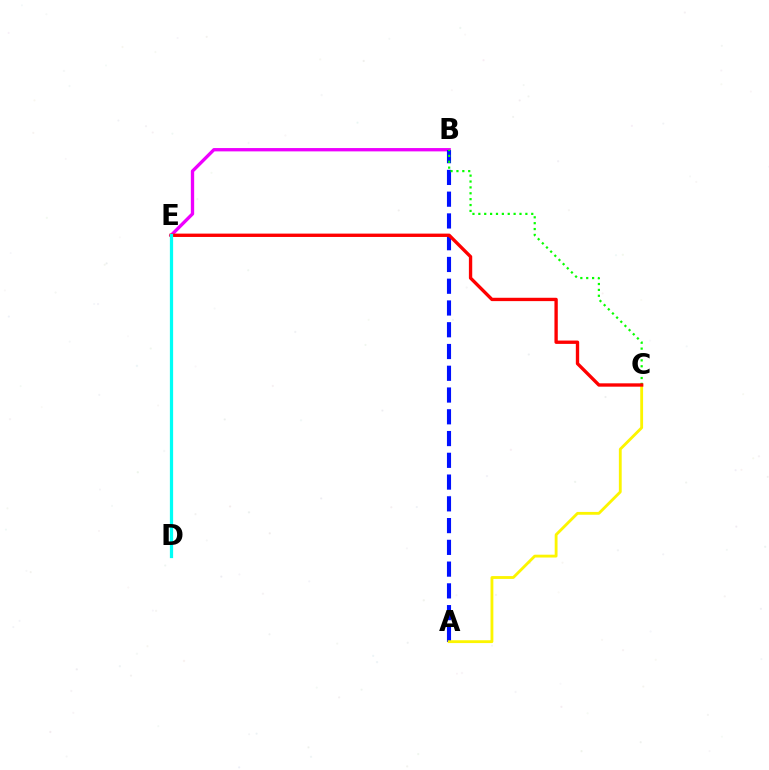{('B', 'E'): [{'color': '#ee00ff', 'line_style': 'solid', 'thickness': 2.39}], ('A', 'B'): [{'color': '#0010ff', 'line_style': 'dashed', 'thickness': 2.96}], ('A', 'C'): [{'color': '#fcf500', 'line_style': 'solid', 'thickness': 2.03}], ('B', 'C'): [{'color': '#08ff00', 'line_style': 'dotted', 'thickness': 1.6}], ('C', 'E'): [{'color': '#ff0000', 'line_style': 'solid', 'thickness': 2.41}], ('D', 'E'): [{'color': '#00fff6', 'line_style': 'solid', 'thickness': 2.33}]}